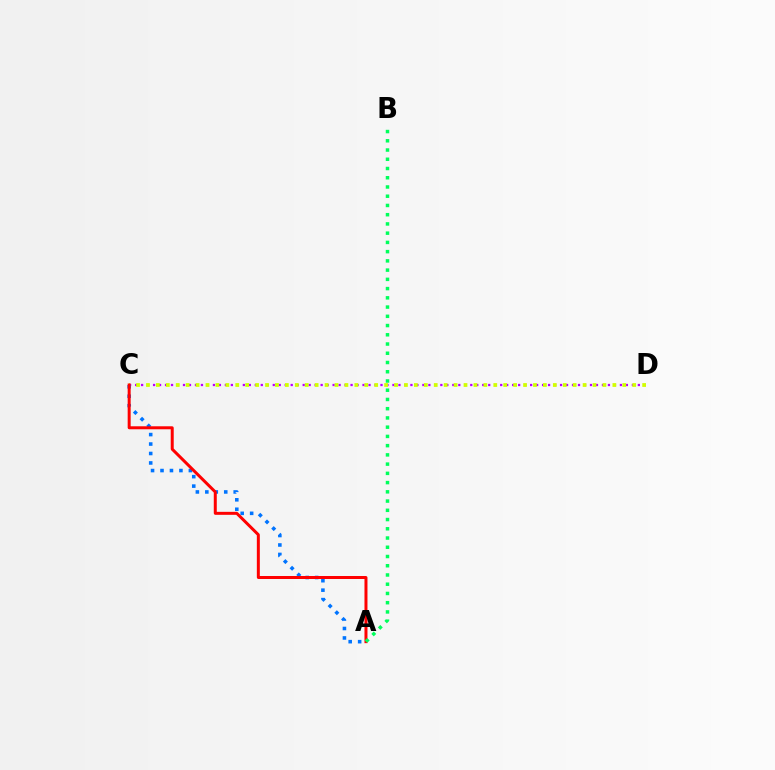{('C', 'D'): [{'color': '#b900ff', 'line_style': 'dotted', 'thickness': 1.63}, {'color': '#d1ff00', 'line_style': 'dotted', 'thickness': 2.7}], ('A', 'C'): [{'color': '#0074ff', 'line_style': 'dotted', 'thickness': 2.57}, {'color': '#ff0000', 'line_style': 'solid', 'thickness': 2.15}], ('A', 'B'): [{'color': '#00ff5c', 'line_style': 'dotted', 'thickness': 2.51}]}